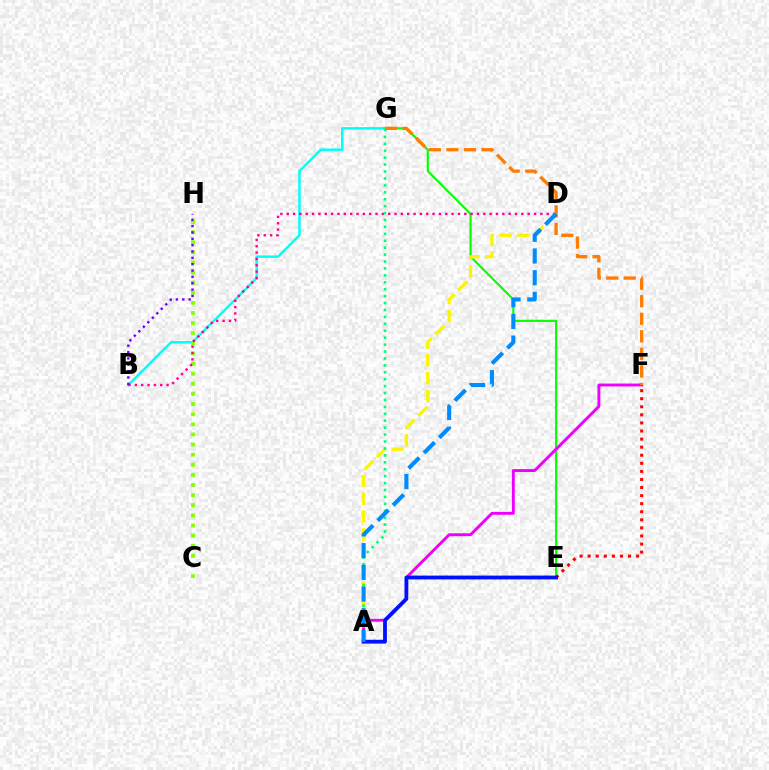{('E', 'G'): [{'color': '#08ff00', 'line_style': 'solid', 'thickness': 1.55}], ('A', 'D'): [{'color': '#fcf500', 'line_style': 'dashed', 'thickness': 2.41}, {'color': '#008cff', 'line_style': 'dashed', 'thickness': 2.95}], ('A', 'F'): [{'color': '#ee00ff', 'line_style': 'solid', 'thickness': 2.09}], ('E', 'F'): [{'color': '#ff0000', 'line_style': 'dotted', 'thickness': 2.19}], ('B', 'G'): [{'color': '#00fff6', 'line_style': 'solid', 'thickness': 1.77}], ('C', 'H'): [{'color': '#84ff00', 'line_style': 'dotted', 'thickness': 2.75}], ('A', 'E'): [{'color': '#0010ff', 'line_style': 'solid', 'thickness': 2.74}], ('B', 'D'): [{'color': '#ff0094', 'line_style': 'dotted', 'thickness': 1.72}], ('A', 'G'): [{'color': '#00ff74', 'line_style': 'dotted', 'thickness': 1.88}], ('F', 'G'): [{'color': '#ff7c00', 'line_style': 'dashed', 'thickness': 2.38}], ('B', 'H'): [{'color': '#7200ff', 'line_style': 'dotted', 'thickness': 1.72}]}